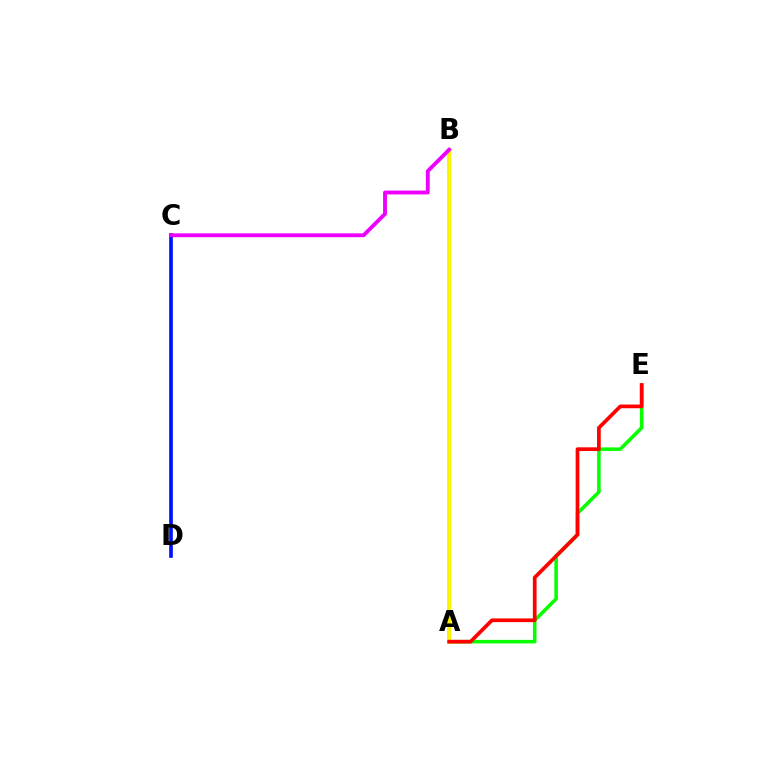{('C', 'D'): [{'color': '#00fff6', 'line_style': 'solid', 'thickness': 1.54}, {'color': '#0010ff', 'line_style': 'solid', 'thickness': 2.62}], ('A', 'E'): [{'color': '#08ff00', 'line_style': 'solid', 'thickness': 2.56}, {'color': '#ff0000', 'line_style': 'solid', 'thickness': 2.67}], ('A', 'B'): [{'color': '#fcf500', 'line_style': 'solid', 'thickness': 2.88}], ('B', 'C'): [{'color': '#ee00ff', 'line_style': 'solid', 'thickness': 2.78}]}